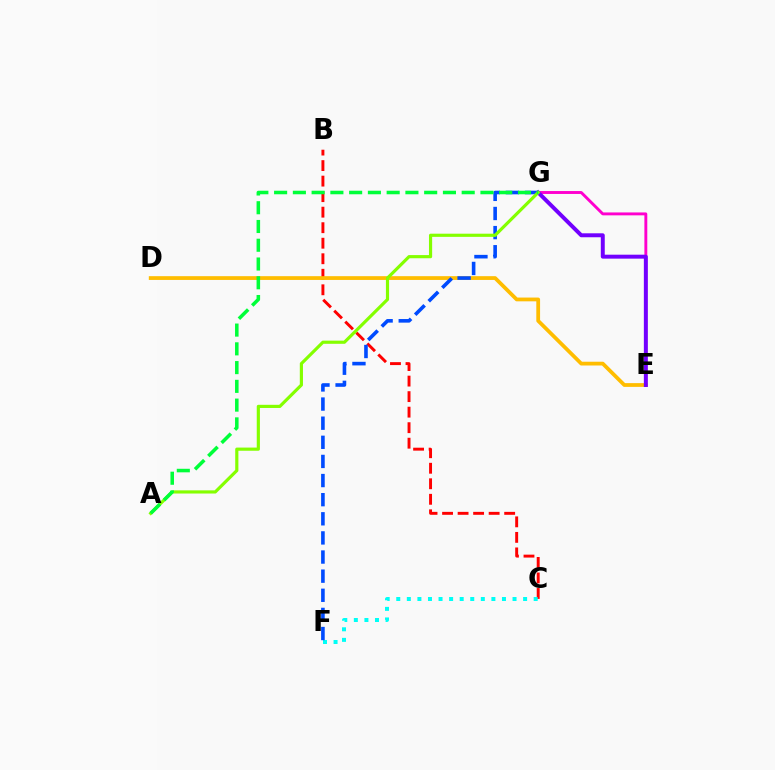{('B', 'C'): [{'color': '#ff0000', 'line_style': 'dashed', 'thickness': 2.11}], ('C', 'F'): [{'color': '#00fff6', 'line_style': 'dotted', 'thickness': 2.87}], ('D', 'E'): [{'color': '#ffbd00', 'line_style': 'solid', 'thickness': 2.71}], ('F', 'G'): [{'color': '#004bff', 'line_style': 'dashed', 'thickness': 2.6}], ('E', 'G'): [{'color': '#ff00cf', 'line_style': 'solid', 'thickness': 2.09}, {'color': '#7200ff', 'line_style': 'solid', 'thickness': 2.85}], ('A', 'G'): [{'color': '#84ff00', 'line_style': 'solid', 'thickness': 2.28}, {'color': '#00ff39', 'line_style': 'dashed', 'thickness': 2.55}]}